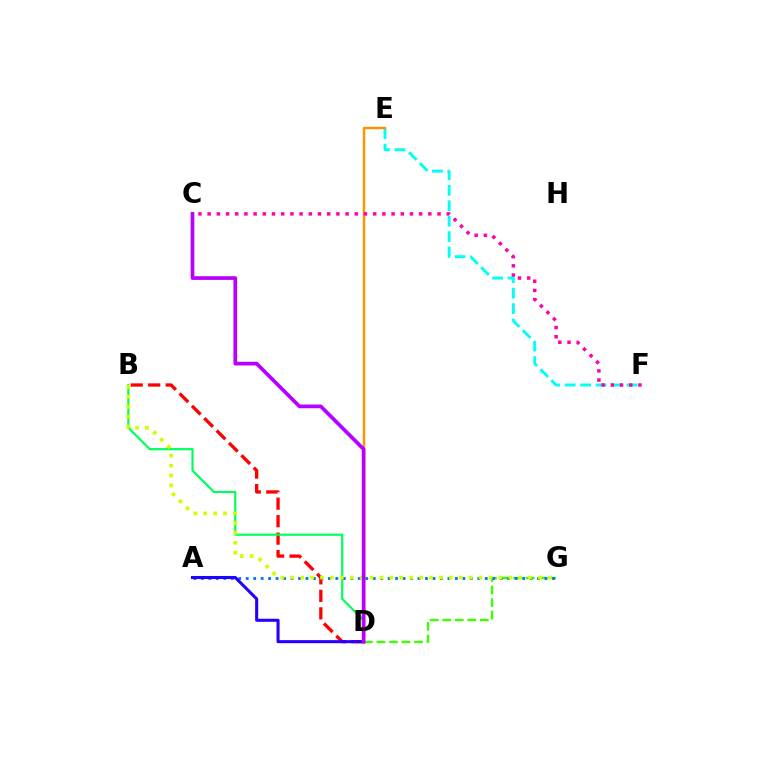{('D', 'G'): [{'color': '#3dff00', 'line_style': 'dashed', 'thickness': 1.7}], ('B', 'D'): [{'color': '#ff0000', 'line_style': 'dashed', 'thickness': 2.38}, {'color': '#00ff5c', 'line_style': 'solid', 'thickness': 1.58}], ('E', 'F'): [{'color': '#00fff6', 'line_style': 'dashed', 'thickness': 2.1}], ('D', 'E'): [{'color': '#ff9400', 'line_style': 'solid', 'thickness': 1.74}], ('A', 'G'): [{'color': '#0074ff', 'line_style': 'dotted', 'thickness': 2.03}], ('B', 'G'): [{'color': '#d1ff00', 'line_style': 'dotted', 'thickness': 2.69}], ('C', 'F'): [{'color': '#ff00ac', 'line_style': 'dotted', 'thickness': 2.5}], ('A', 'D'): [{'color': '#2500ff', 'line_style': 'solid', 'thickness': 2.2}], ('C', 'D'): [{'color': '#b900ff', 'line_style': 'solid', 'thickness': 2.67}]}